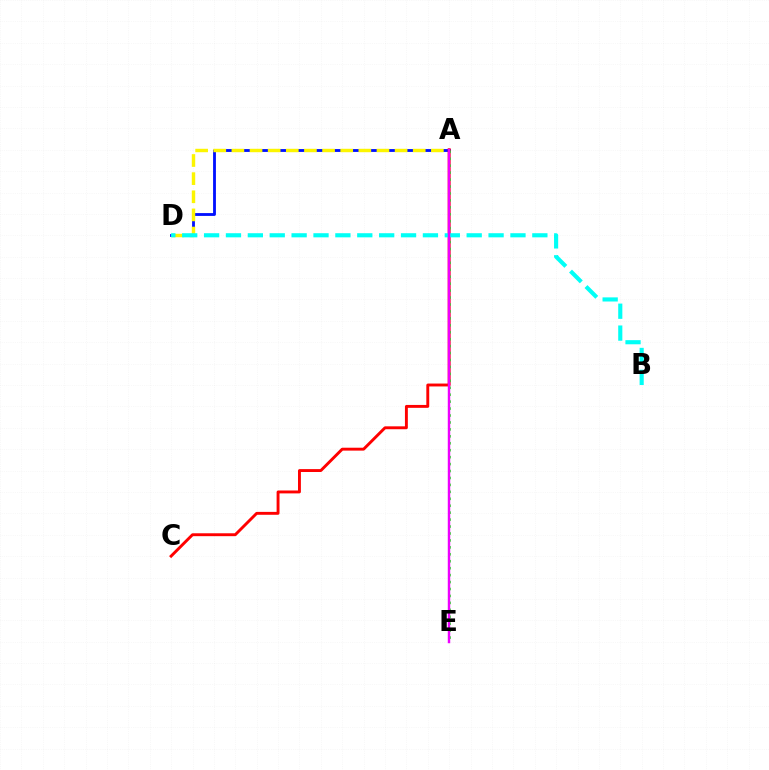{('A', 'D'): [{'color': '#0010ff', 'line_style': 'solid', 'thickness': 2.04}, {'color': '#fcf500', 'line_style': 'dashed', 'thickness': 2.46}], ('A', 'C'): [{'color': '#ff0000', 'line_style': 'solid', 'thickness': 2.09}], ('A', 'E'): [{'color': '#08ff00', 'line_style': 'dotted', 'thickness': 1.89}, {'color': '#ee00ff', 'line_style': 'solid', 'thickness': 1.76}], ('B', 'D'): [{'color': '#00fff6', 'line_style': 'dashed', 'thickness': 2.97}]}